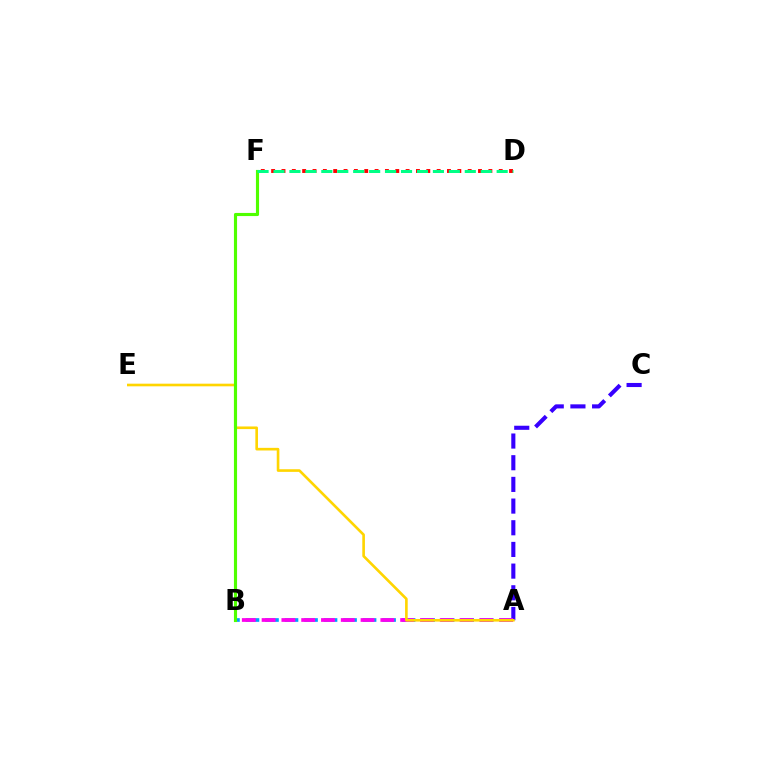{('D', 'F'): [{'color': '#ff0000', 'line_style': 'dotted', 'thickness': 2.81}, {'color': '#00ff86', 'line_style': 'dashed', 'thickness': 2.17}], ('A', 'C'): [{'color': '#3700ff', 'line_style': 'dashed', 'thickness': 2.95}], ('A', 'B'): [{'color': '#009eff', 'line_style': 'dashed', 'thickness': 2.65}, {'color': '#ff00ed', 'line_style': 'dashed', 'thickness': 2.69}], ('A', 'E'): [{'color': '#ffd500', 'line_style': 'solid', 'thickness': 1.9}], ('B', 'F'): [{'color': '#4fff00', 'line_style': 'solid', 'thickness': 2.25}]}